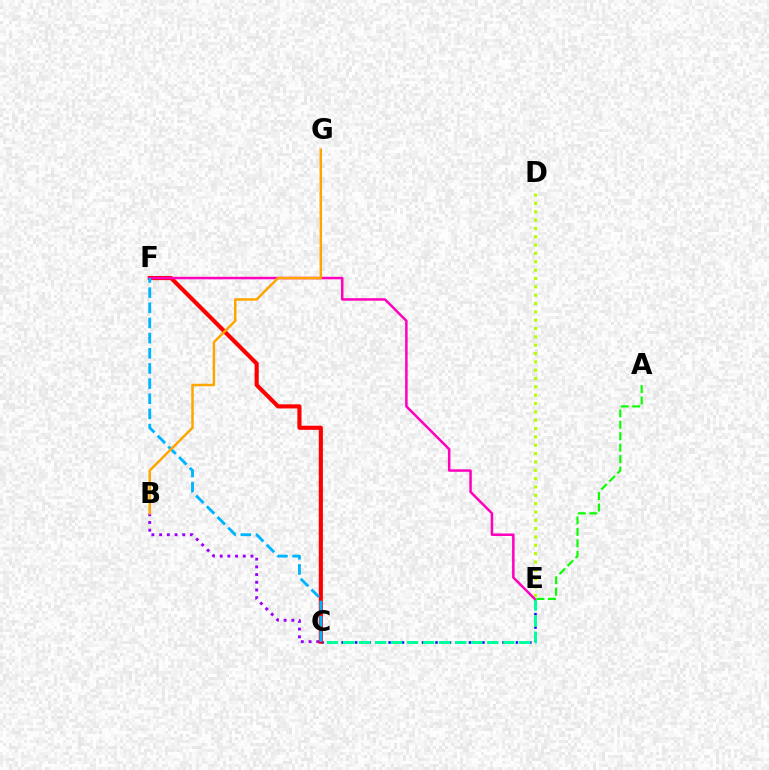{('B', 'C'): [{'color': '#9b00ff', 'line_style': 'dotted', 'thickness': 2.09}], ('C', 'E'): [{'color': '#0010ff', 'line_style': 'dotted', 'thickness': 1.82}, {'color': '#00ff9d', 'line_style': 'dashed', 'thickness': 2.18}], ('C', 'F'): [{'color': '#ff0000', 'line_style': 'solid', 'thickness': 2.97}, {'color': '#00b5ff', 'line_style': 'dashed', 'thickness': 2.06}], ('D', 'E'): [{'color': '#b3ff00', 'line_style': 'dotted', 'thickness': 2.27}], ('E', 'F'): [{'color': '#ff00bd', 'line_style': 'solid', 'thickness': 1.8}], ('B', 'G'): [{'color': '#ffa500', 'line_style': 'solid', 'thickness': 1.79}], ('A', 'E'): [{'color': '#08ff00', 'line_style': 'dashed', 'thickness': 1.55}]}